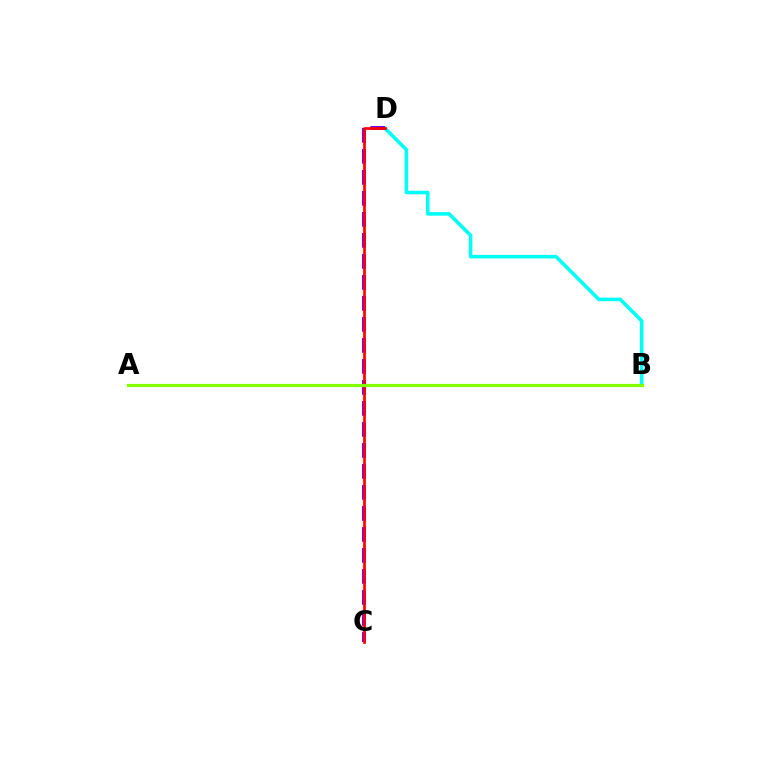{('B', 'D'): [{'color': '#00fff6', 'line_style': 'solid', 'thickness': 2.56}], ('C', 'D'): [{'color': '#7200ff', 'line_style': 'dashed', 'thickness': 2.85}, {'color': '#ff0000', 'line_style': 'solid', 'thickness': 1.94}], ('A', 'B'): [{'color': '#84ff00', 'line_style': 'solid', 'thickness': 2.3}]}